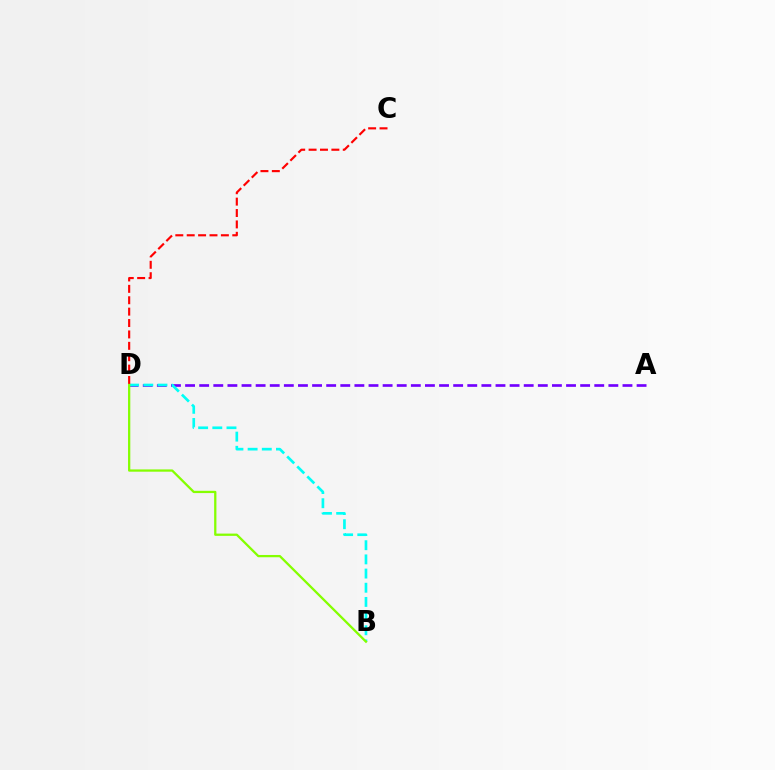{('A', 'D'): [{'color': '#7200ff', 'line_style': 'dashed', 'thickness': 1.92}], ('B', 'D'): [{'color': '#00fff6', 'line_style': 'dashed', 'thickness': 1.93}, {'color': '#84ff00', 'line_style': 'solid', 'thickness': 1.64}], ('C', 'D'): [{'color': '#ff0000', 'line_style': 'dashed', 'thickness': 1.55}]}